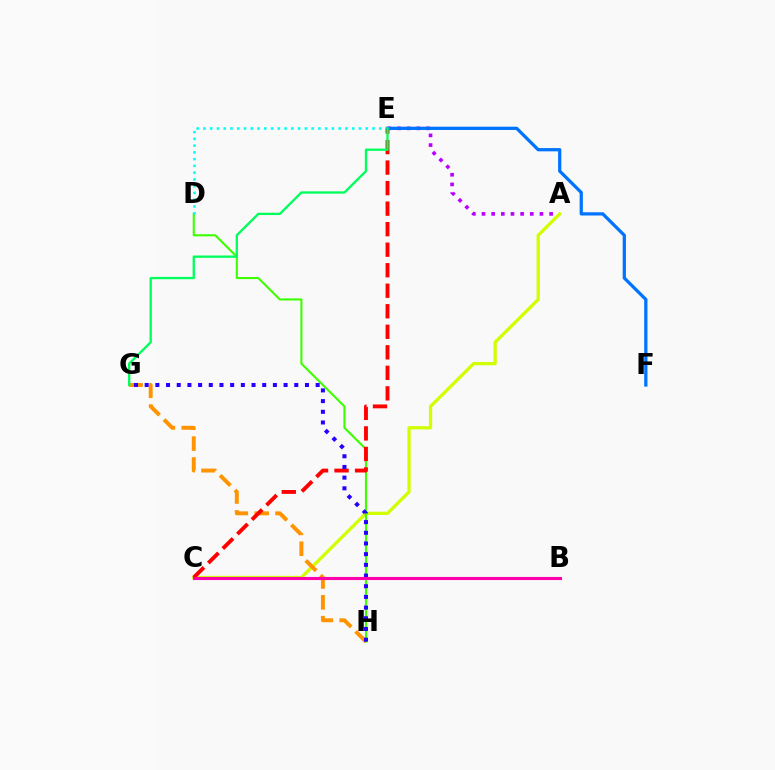{('A', 'E'): [{'color': '#b900ff', 'line_style': 'dotted', 'thickness': 2.63}], ('A', 'C'): [{'color': '#d1ff00', 'line_style': 'solid', 'thickness': 2.36}], ('G', 'H'): [{'color': '#ff9400', 'line_style': 'dashed', 'thickness': 2.83}, {'color': '#2500ff', 'line_style': 'dotted', 'thickness': 2.9}], ('D', 'H'): [{'color': '#3dff00', 'line_style': 'solid', 'thickness': 1.51}], ('D', 'E'): [{'color': '#00fff6', 'line_style': 'dotted', 'thickness': 1.84}], ('C', 'E'): [{'color': '#ff0000', 'line_style': 'dashed', 'thickness': 2.79}], ('E', 'F'): [{'color': '#0074ff', 'line_style': 'solid', 'thickness': 2.34}], ('E', 'G'): [{'color': '#00ff5c', 'line_style': 'solid', 'thickness': 1.68}], ('B', 'C'): [{'color': '#ff00ac', 'line_style': 'solid', 'thickness': 2.23}]}